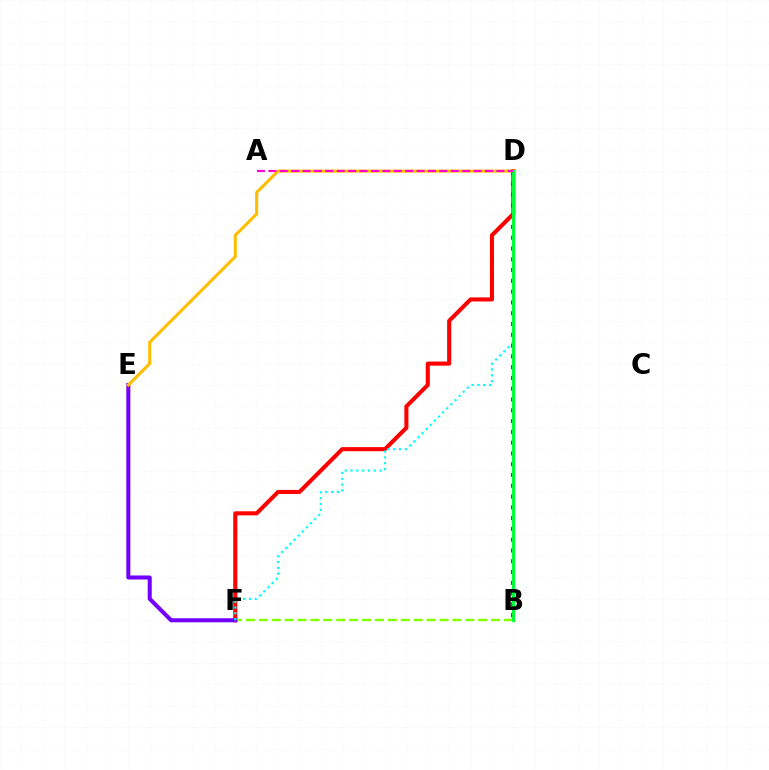{('D', 'F'): [{'color': '#ff0000', 'line_style': 'solid', 'thickness': 2.94}, {'color': '#00fff6', 'line_style': 'dotted', 'thickness': 1.58}], ('B', 'F'): [{'color': '#84ff00', 'line_style': 'dashed', 'thickness': 1.75}], ('B', 'D'): [{'color': '#004bff', 'line_style': 'dotted', 'thickness': 2.93}, {'color': '#00ff39', 'line_style': 'solid', 'thickness': 2.25}], ('E', 'F'): [{'color': '#7200ff', 'line_style': 'solid', 'thickness': 2.91}], ('D', 'E'): [{'color': '#ffbd00', 'line_style': 'solid', 'thickness': 2.2}], ('A', 'D'): [{'color': '#ff00cf', 'line_style': 'dashed', 'thickness': 1.55}]}